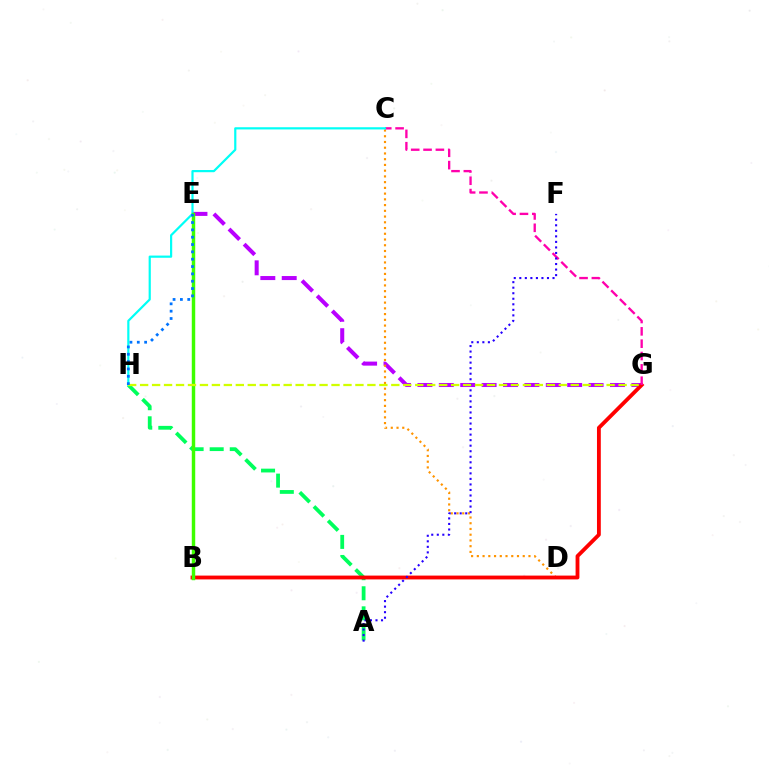{('E', 'G'): [{'color': '#b900ff', 'line_style': 'dashed', 'thickness': 2.91}], ('C', 'D'): [{'color': '#ff9400', 'line_style': 'dotted', 'thickness': 1.56}], ('A', 'H'): [{'color': '#00ff5c', 'line_style': 'dashed', 'thickness': 2.73}], ('B', 'G'): [{'color': '#ff0000', 'line_style': 'solid', 'thickness': 2.76}], ('C', 'G'): [{'color': '#ff00ac', 'line_style': 'dashed', 'thickness': 1.68}], ('C', 'H'): [{'color': '#00fff6', 'line_style': 'solid', 'thickness': 1.58}], ('A', 'F'): [{'color': '#2500ff', 'line_style': 'dotted', 'thickness': 1.5}], ('B', 'E'): [{'color': '#3dff00', 'line_style': 'solid', 'thickness': 2.48}], ('G', 'H'): [{'color': '#d1ff00', 'line_style': 'dashed', 'thickness': 1.62}], ('E', 'H'): [{'color': '#0074ff', 'line_style': 'dotted', 'thickness': 1.99}]}